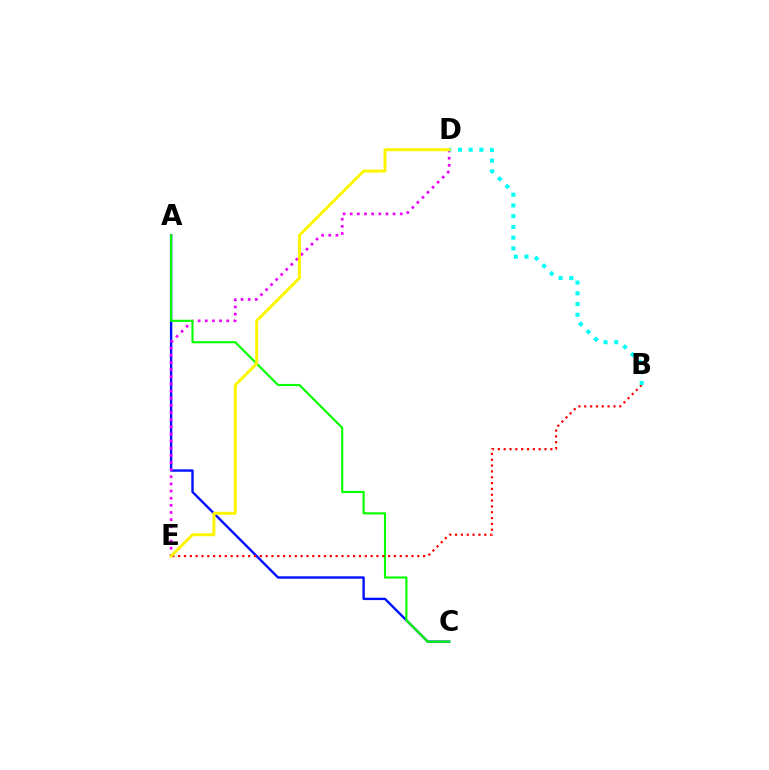{('A', 'C'): [{'color': '#0010ff', 'line_style': 'solid', 'thickness': 1.71}, {'color': '#08ff00', 'line_style': 'solid', 'thickness': 1.54}], ('D', 'E'): [{'color': '#ee00ff', 'line_style': 'dotted', 'thickness': 1.94}, {'color': '#fcf500', 'line_style': 'solid', 'thickness': 2.13}], ('B', 'E'): [{'color': '#ff0000', 'line_style': 'dotted', 'thickness': 1.58}], ('B', 'D'): [{'color': '#00fff6', 'line_style': 'dotted', 'thickness': 2.92}]}